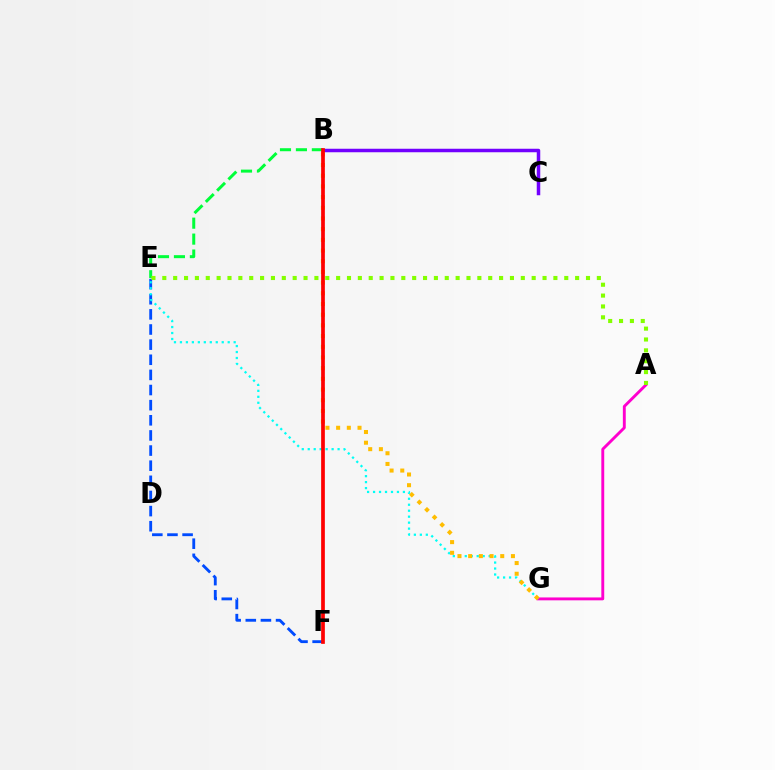{('B', 'C'): [{'color': '#7200ff', 'line_style': 'solid', 'thickness': 2.52}], ('A', 'G'): [{'color': '#ff00cf', 'line_style': 'solid', 'thickness': 2.08}], ('B', 'E'): [{'color': '#00ff39', 'line_style': 'dashed', 'thickness': 2.16}], ('E', 'F'): [{'color': '#004bff', 'line_style': 'dashed', 'thickness': 2.06}], ('E', 'G'): [{'color': '#00fff6', 'line_style': 'dotted', 'thickness': 1.62}], ('B', 'G'): [{'color': '#ffbd00', 'line_style': 'dotted', 'thickness': 2.9}], ('B', 'F'): [{'color': '#ff0000', 'line_style': 'solid', 'thickness': 2.67}], ('A', 'E'): [{'color': '#84ff00', 'line_style': 'dotted', 'thickness': 2.95}]}